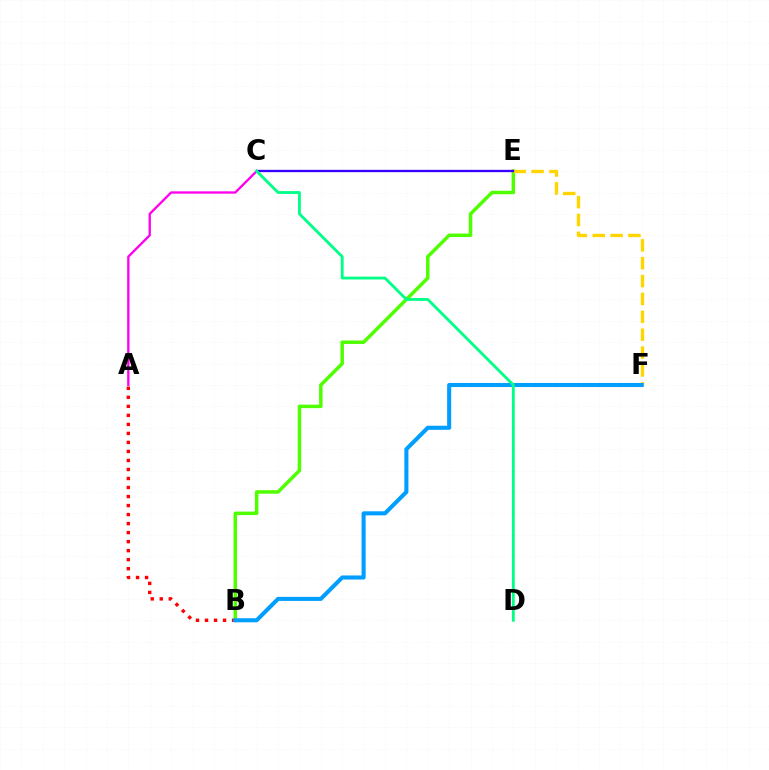{('A', 'B'): [{'color': '#ff0000', 'line_style': 'dotted', 'thickness': 2.45}], ('B', 'E'): [{'color': '#4fff00', 'line_style': 'solid', 'thickness': 2.51}], ('A', 'C'): [{'color': '#ff00ed', 'line_style': 'solid', 'thickness': 1.68}], ('E', 'F'): [{'color': '#ffd500', 'line_style': 'dashed', 'thickness': 2.43}], ('B', 'F'): [{'color': '#009eff', 'line_style': 'solid', 'thickness': 2.93}], ('C', 'E'): [{'color': '#3700ff', 'line_style': 'solid', 'thickness': 1.67}], ('C', 'D'): [{'color': '#00ff86', 'line_style': 'solid', 'thickness': 2.04}]}